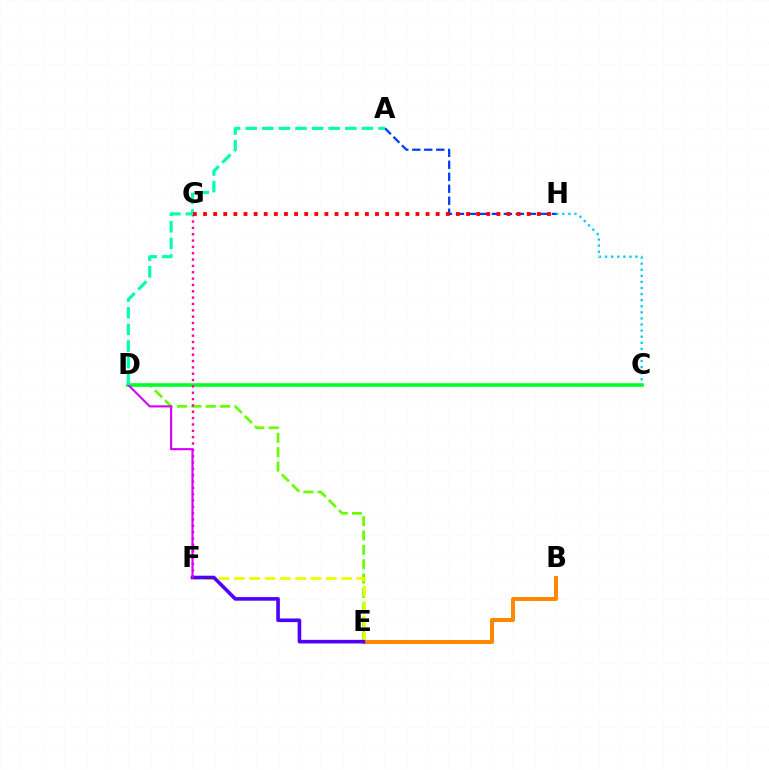{('B', 'E'): [{'color': '#ff8800', 'line_style': 'solid', 'thickness': 2.87}], ('D', 'E'): [{'color': '#66ff00', 'line_style': 'dashed', 'thickness': 1.95}], ('E', 'F'): [{'color': '#eeff00', 'line_style': 'dashed', 'thickness': 2.08}, {'color': '#4f00ff', 'line_style': 'solid', 'thickness': 2.6}], ('C', 'H'): [{'color': '#00c7ff', 'line_style': 'dotted', 'thickness': 1.65}], ('C', 'D'): [{'color': '#00ff27', 'line_style': 'solid', 'thickness': 2.57}], ('F', 'G'): [{'color': '#ff00a0', 'line_style': 'dotted', 'thickness': 1.72}], ('D', 'F'): [{'color': '#d600ff', 'line_style': 'solid', 'thickness': 1.54}], ('A', 'H'): [{'color': '#003fff', 'line_style': 'dashed', 'thickness': 1.63}], ('A', 'D'): [{'color': '#00ffaf', 'line_style': 'dashed', 'thickness': 2.26}], ('G', 'H'): [{'color': '#ff0000', 'line_style': 'dotted', 'thickness': 2.75}]}